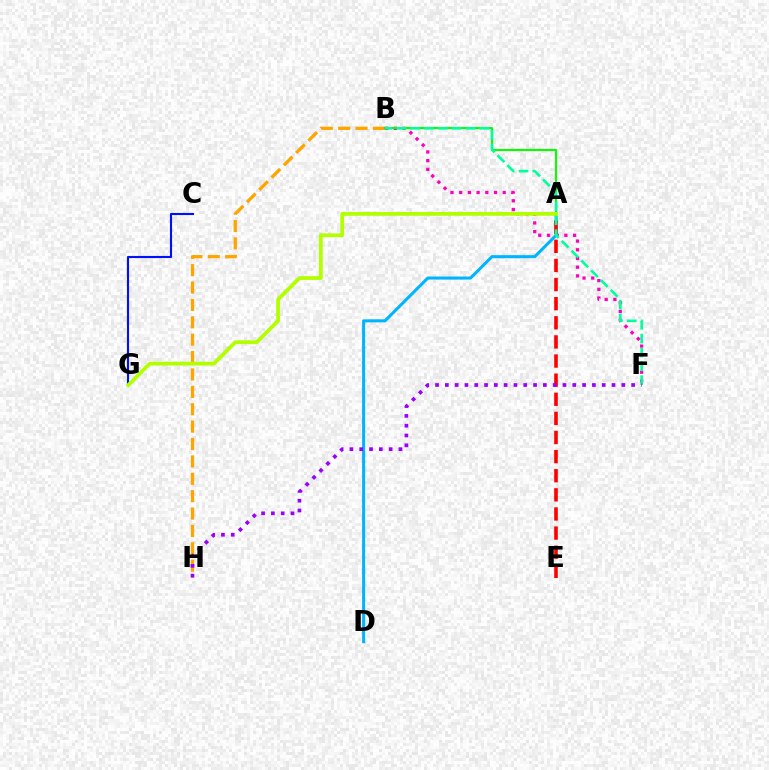{('C', 'G'): [{'color': '#0010ff', 'line_style': 'solid', 'thickness': 1.53}], ('B', 'H'): [{'color': '#ffa500', 'line_style': 'dashed', 'thickness': 2.36}], ('B', 'F'): [{'color': '#ff00bd', 'line_style': 'dotted', 'thickness': 2.36}, {'color': '#00ff9d', 'line_style': 'dashed', 'thickness': 1.88}], ('A', 'D'): [{'color': '#00b5ff', 'line_style': 'solid', 'thickness': 2.19}], ('A', 'E'): [{'color': '#ff0000', 'line_style': 'dashed', 'thickness': 2.6}], ('A', 'B'): [{'color': '#08ff00', 'line_style': 'solid', 'thickness': 1.51}], ('A', 'G'): [{'color': '#b3ff00', 'line_style': 'solid', 'thickness': 2.71}], ('F', 'H'): [{'color': '#9b00ff', 'line_style': 'dotted', 'thickness': 2.66}]}